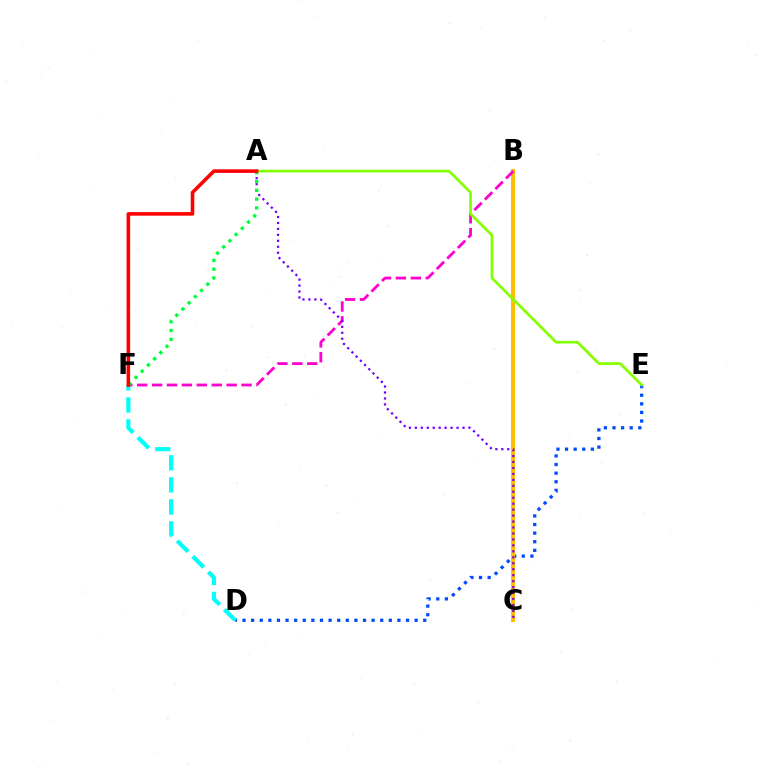{('D', 'E'): [{'color': '#004bff', 'line_style': 'dotted', 'thickness': 2.34}], ('D', 'F'): [{'color': '#00fff6', 'line_style': 'dashed', 'thickness': 2.99}], ('B', 'C'): [{'color': '#ffbd00', 'line_style': 'solid', 'thickness': 2.91}], ('B', 'F'): [{'color': '#ff00cf', 'line_style': 'dashed', 'thickness': 2.03}], ('A', 'C'): [{'color': '#7200ff', 'line_style': 'dotted', 'thickness': 1.62}], ('A', 'F'): [{'color': '#00ff39', 'line_style': 'dotted', 'thickness': 2.39}, {'color': '#ff0000', 'line_style': 'solid', 'thickness': 2.57}], ('A', 'E'): [{'color': '#84ff00', 'line_style': 'solid', 'thickness': 1.95}]}